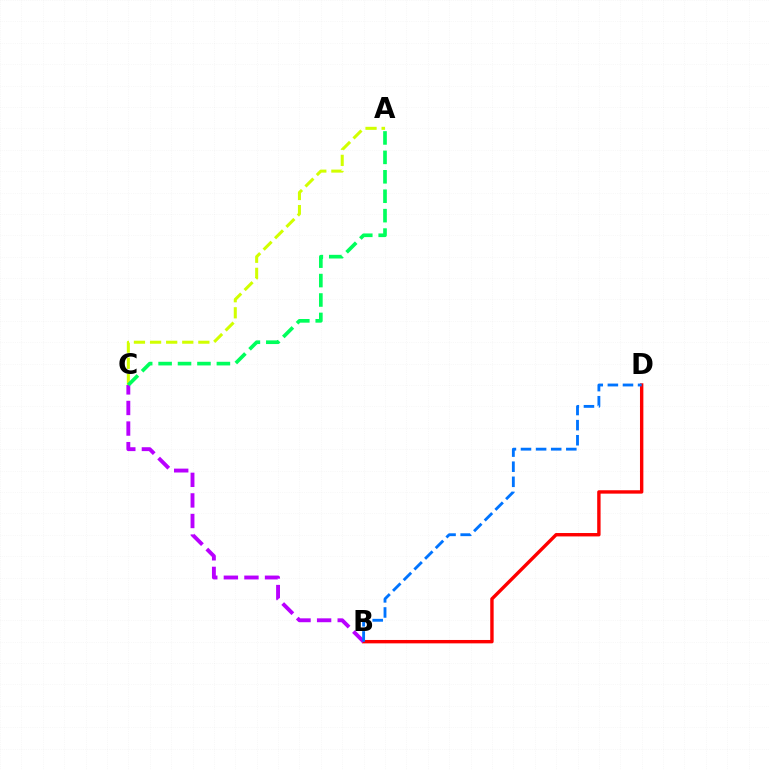{('A', 'C'): [{'color': '#d1ff00', 'line_style': 'dashed', 'thickness': 2.19}, {'color': '#00ff5c', 'line_style': 'dashed', 'thickness': 2.64}], ('B', 'D'): [{'color': '#ff0000', 'line_style': 'solid', 'thickness': 2.44}, {'color': '#0074ff', 'line_style': 'dashed', 'thickness': 2.05}], ('B', 'C'): [{'color': '#b900ff', 'line_style': 'dashed', 'thickness': 2.8}]}